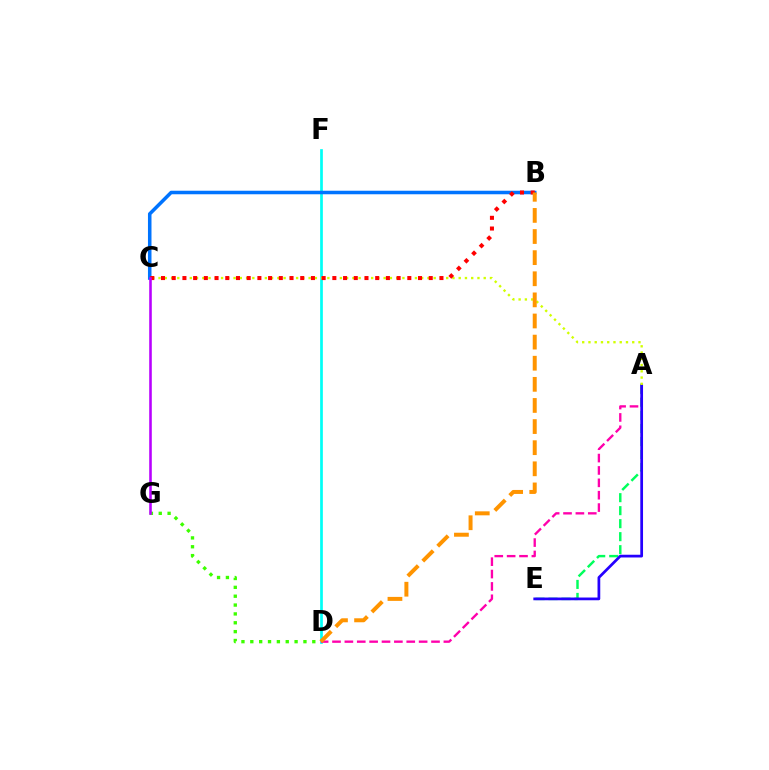{('D', 'F'): [{'color': '#00fff6', 'line_style': 'solid', 'thickness': 1.95}], ('B', 'C'): [{'color': '#0074ff', 'line_style': 'solid', 'thickness': 2.54}, {'color': '#ff0000', 'line_style': 'dotted', 'thickness': 2.91}], ('A', 'D'): [{'color': '#ff00ac', 'line_style': 'dashed', 'thickness': 1.68}], ('A', 'E'): [{'color': '#00ff5c', 'line_style': 'dashed', 'thickness': 1.77}, {'color': '#2500ff', 'line_style': 'solid', 'thickness': 1.97}], ('A', 'C'): [{'color': '#d1ff00', 'line_style': 'dotted', 'thickness': 1.7}], ('D', 'G'): [{'color': '#3dff00', 'line_style': 'dotted', 'thickness': 2.41}], ('C', 'G'): [{'color': '#b900ff', 'line_style': 'solid', 'thickness': 1.86}], ('B', 'D'): [{'color': '#ff9400', 'line_style': 'dashed', 'thickness': 2.87}]}